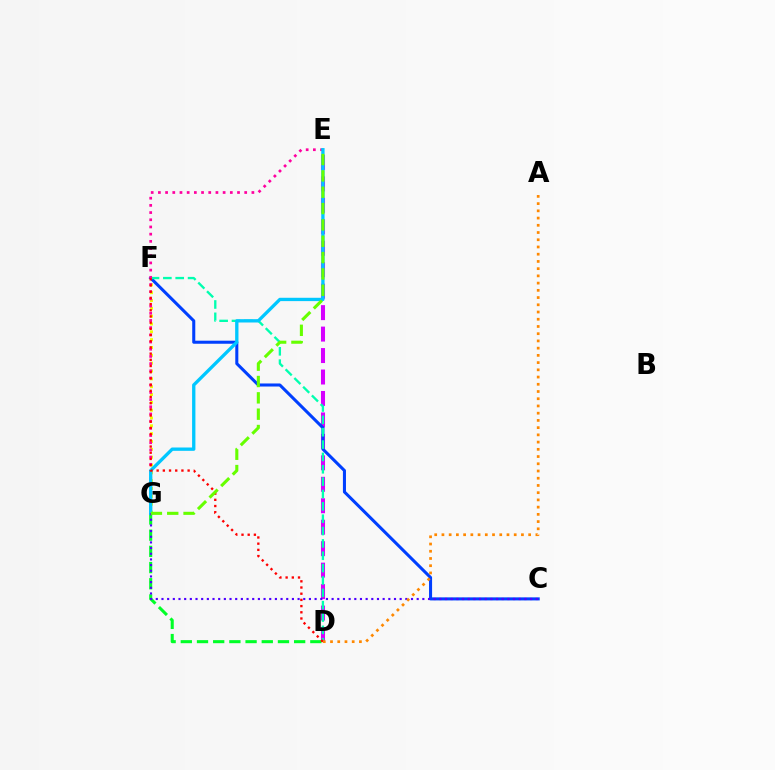{('F', 'G'): [{'color': '#eeff00', 'line_style': 'dotted', 'thickness': 2.13}], ('D', 'E'): [{'color': '#d600ff', 'line_style': 'dashed', 'thickness': 2.92}], ('C', 'F'): [{'color': '#003fff', 'line_style': 'solid', 'thickness': 2.2}], ('D', 'F'): [{'color': '#00ffaf', 'line_style': 'dashed', 'thickness': 1.68}, {'color': '#ff0000', 'line_style': 'dotted', 'thickness': 1.68}], ('D', 'G'): [{'color': '#00ff27', 'line_style': 'dashed', 'thickness': 2.2}], ('E', 'G'): [{'color': '#ff00a0', 'line_style': 'dotted', 'thickness': 1.95}, {'color': '#00c7ff', 'line_style': 'solid', 'thickness': 2.39}, {'color': '#66ff00', 'line_style': 'dashed', 'thickness': 2.22}], ('C', 'G'): [{'color': '#4f00ff', 'line_style': 'dotted', 'thickness': 1.54}], ('A', 'D'): [{'color': '#ff8800', 'line_style': 'dotted', 'thickness': 1.96}]}